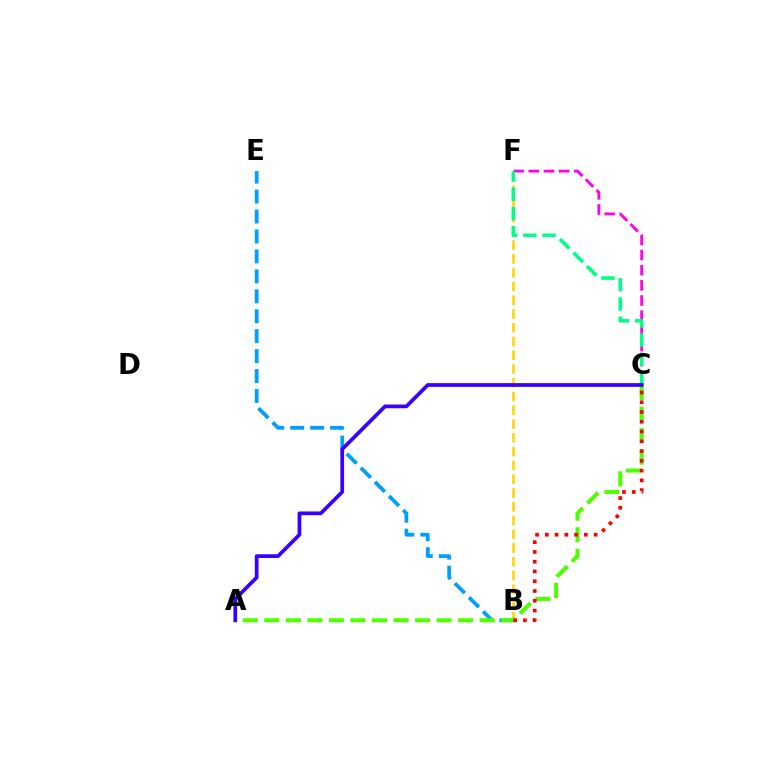{('B', 'E'): [{'color': '#009eff', 'line_style': 'dashed', 'thickness': 2.71}], ('C', 'F'): [{'color': '#ff00ed', 'line_style': 'dashed', 'thickness': 2.06}, {'color': '#00ff86', 'line_style': 'dashed', 'thickness': 2.6}], ('B', 'F'): [{'color': '#ffd500', 'line_style': 'dashed', 'thickness': 1.87}], ('A', 'C'): [{'color': '#4fff00', 'line_style': 'dashed', 'thickness': 2.93}, {'color': '#3700ff', 'line_style': 'solid', 'thickness': 2.69}], ('B', 'C'): [{'color': '#ff0000', 'line_style': 'dotted', 'thickness': 2.65}]}